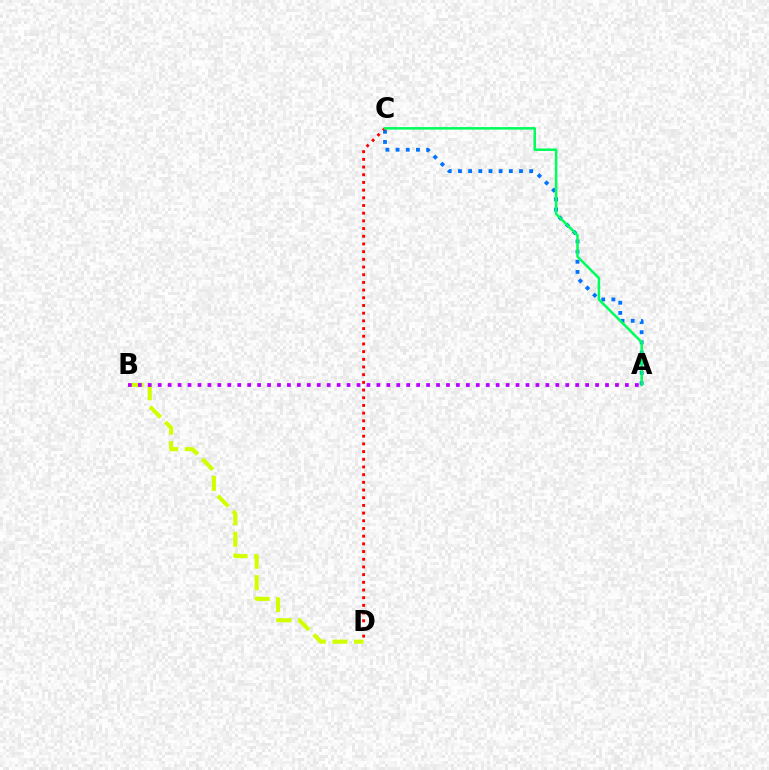{('A', 'C'): [{'color': '#0074ff', 'line_style': 'dotted', 'thickness': 2.76}, {'color': '#00ff5c', 'line_style': 'solid', 'thickness': 1.82}], ('C', 'D'): [{'color': '#ff0000', 'line_style': 'dotted', 'thickness': 2.09}], ('B', 'D'): [{'color': '#d1ff00', 'line_style': 'dashed', 'thickness': 2.94}], ('A', 'B'): [{'color': '#b900ff', 'line_style': 'dotted', 'thickness': 2.7}]}